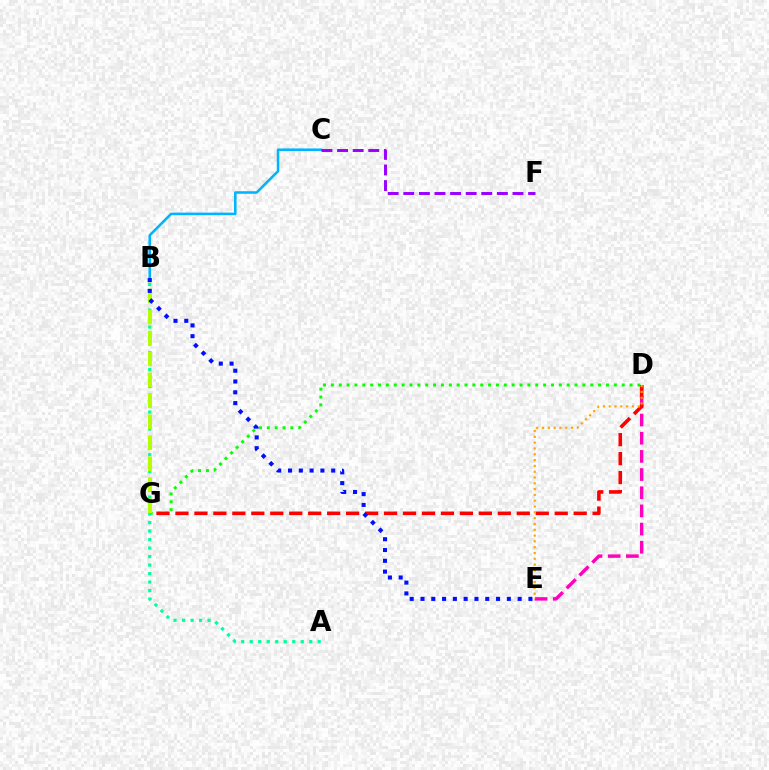{('B', 'C'): [{'color': '#00b5ff', 'line_style': 'solid', 'thickness': 1.84}], ('D', 'G'): [{'color': '#08ff00', 'line_style': 'dotted', 'thickness': 2.14}, {'color': '#ff0000', 'line_style': 'dashed', 'thickness': 2.58}], ('D', 'E'): [{'color': '#ff00bd', 'line_style': 'dashed', 'thickness': 2.47}, {'color': '#ffa500', 'line_style': 'dotted', 'thickness': 1.58}], ('A', 'B'): [{'color': '#00ff9d', 'line_style': 'dotted', 'thickness': 2.31}], ('B', 'G'): [{'color': '#b3ff00', 'line_style': 'dashed', 'thickness': 2.85}], ('B', 'E'): [{'color': '#0010ff', 'line_style': 'dotted', 'thickness': 2.93}], ('C', 'F'): [{'color': '#9b00ff', 'line_style': 'dashed', 'thickness': 2.12}]}